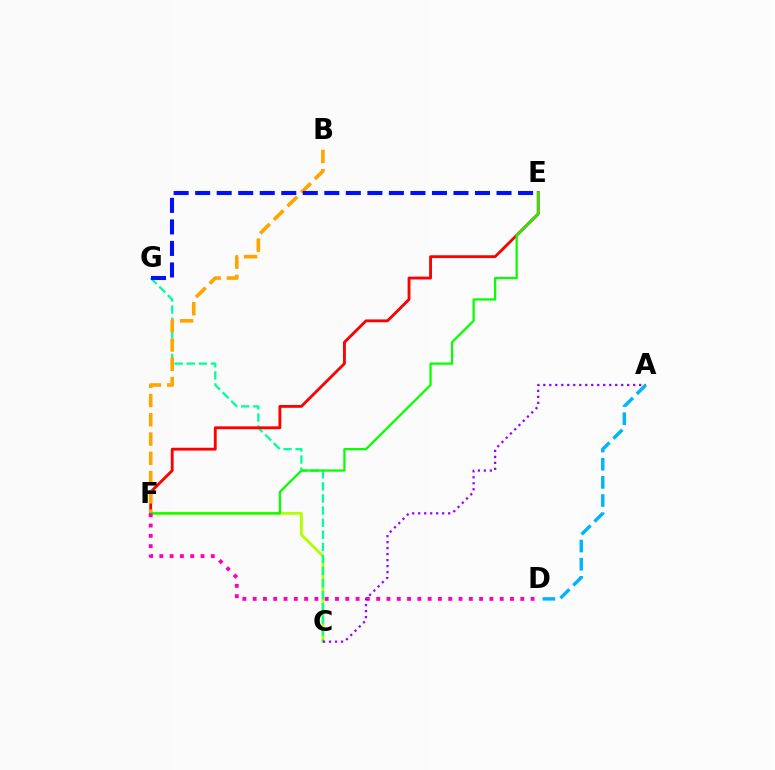{('C', 'F'): [{'color': '#b3ff00', 'line_style': 'solid', 'thickness': 2.05}], ('C', 'G'): [{'color': '#00ff9d', 'line_style': 'dashed', 'thickness': 1.64}], ('E', 'F'): [{'color': '#ff0000', 'line_style': 'solid', 'thickness': 2.05}, {'color': '#08ff00', 'line_style': 'solid', 'thickness': 1.63}], ('B', 'F'): [{'color': '#ffa500', 'line_style': 'dashed', 'thickness': 2.62}], ('D', 'F'): [{'color': '#ff00bd', 'line_style': 'dotted', 'thickness': 2.8}], ('A', 'C'): [{'color': '#9b00ff', 'line_style': 'dotted', 'thickness': 1.63}], ('E', 'G'): [{'color': '#0010ff', 'line_style': 'dashed', 'thickness': 2.92}], ('A', 'D'): [{'color': '#00b5ff', 'line_style': 'dashed', 'thickness': 2.47}]}